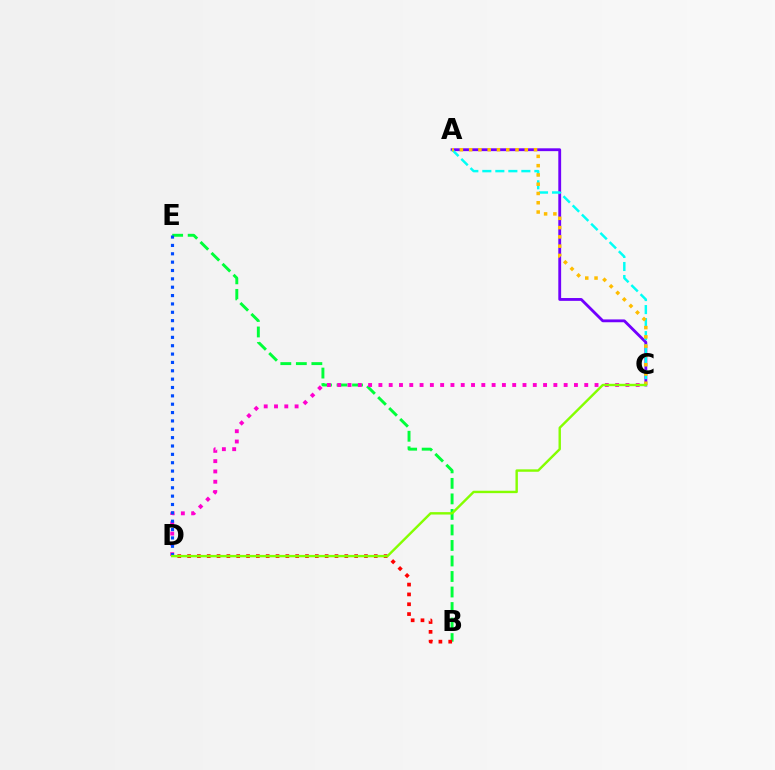{('B', 'E'): [{'color': '#00ff39', 'line_style': 'dashed', 'thickness': 2.11}], ('C', 'D'): [{'color': '#ff00cf', 'line_style': 'dotted', 'thickness': 2.8}, {'color': '#84ff00', 'line_style': 'solid', 'thickness': 1.74}], ('D', 'E'): [{'color': '#004bff', 'line_style': 'dotted', 'thickness': 2.27}], ('A', 'C'): [{'color': '#7200ff', 'line_style': 'solid', 'thickness': 2.04}, {'color': '#00fff6', 'line_style': 'dashed', 'thickness': 1.77}, {'color': '#ffbd00', 'line_style': 'dotted', 'thickness': 2.52}], ('B', 'D'): [{'color': '#ff0000', 'line_style': 'dotted', 'thickness': 2.67}]}